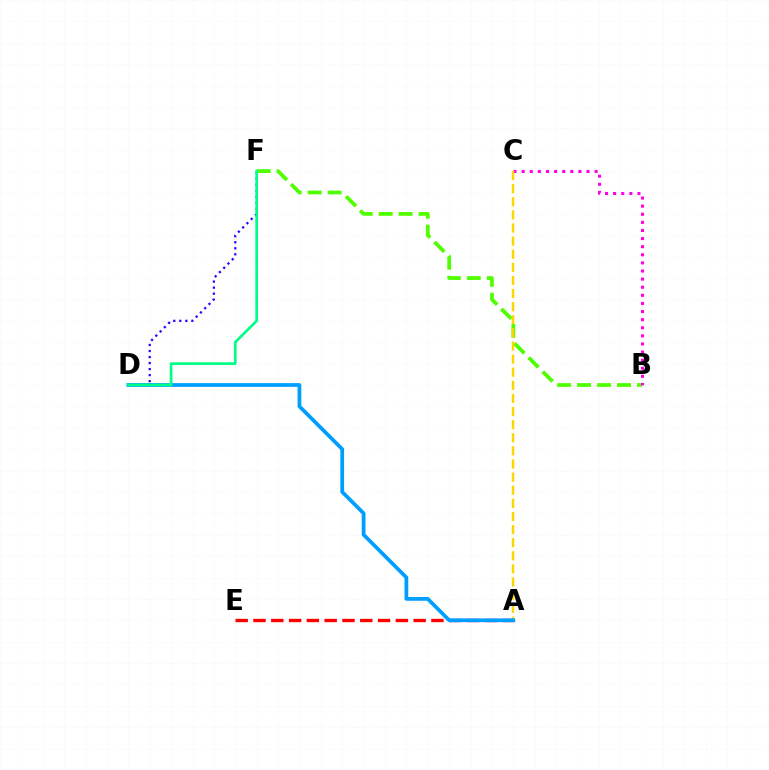{('B', 'F'): [{'color': '#4fff00', 'line_style': 'dashed', 'thickness': 2.71}], ('A', 'E'): [{'color': '#ff0000', 'line_style': 'dashed', 'thickness': 2.42}], ('D', 'F'): [{'color': '#3700ff', 'line_style': 'dotted', 'thickness': 1.64}, {'color': '#00ff86', 'line_style': 'solid', 'thickness': 1.93}], ('B', 'C'): [{'color': '#ff00ed', 'line_style': 'dotted', 'thickness': 2.2}], ('A', 'C'): [{'color': '#ffd500', 'line_style': 'dashed', 'thickness': 1.78}], ('A', 'D'): [{'color': '#009eff', 'line_style': 'solid', 'thickness': 2.7}]}